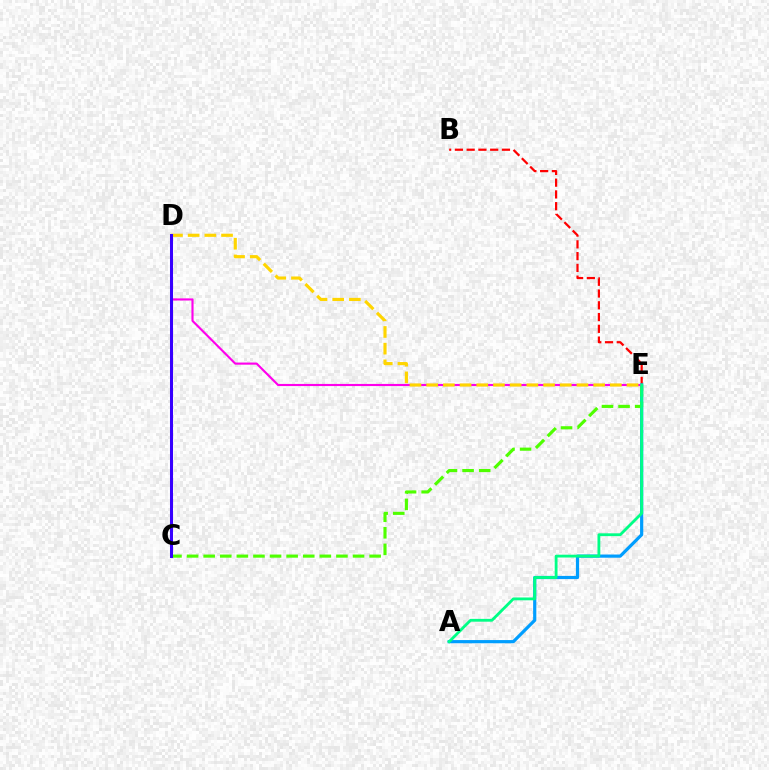{('B', 'E'): [{'color': '#ff0000', 'line_style': 'dashed', 'thickness': 1.6}], ('A', 'E'): [{'color': '#009eff', 'line_style': 'solid', 'thickness': 2.3}, {'color': '#00ff86', 'line_style': 'solid', 'thickness': 2.03}], ('C', 'E'): [{'color': '#4fff00', 'line_style': 'dashed', 'thickness': 2.25}], ('D', 'E'): [{'color': '#ff00ed', 'line_style': 'solid', 'thickness': 1.53}, {'color': '#ffd500', 'line_style': 'dashed', 'thickness': 2.27}], ('C', 'D'): [{'color': '#3700ff', 'line_style': 'solid', 'thickness': 2.18}]}